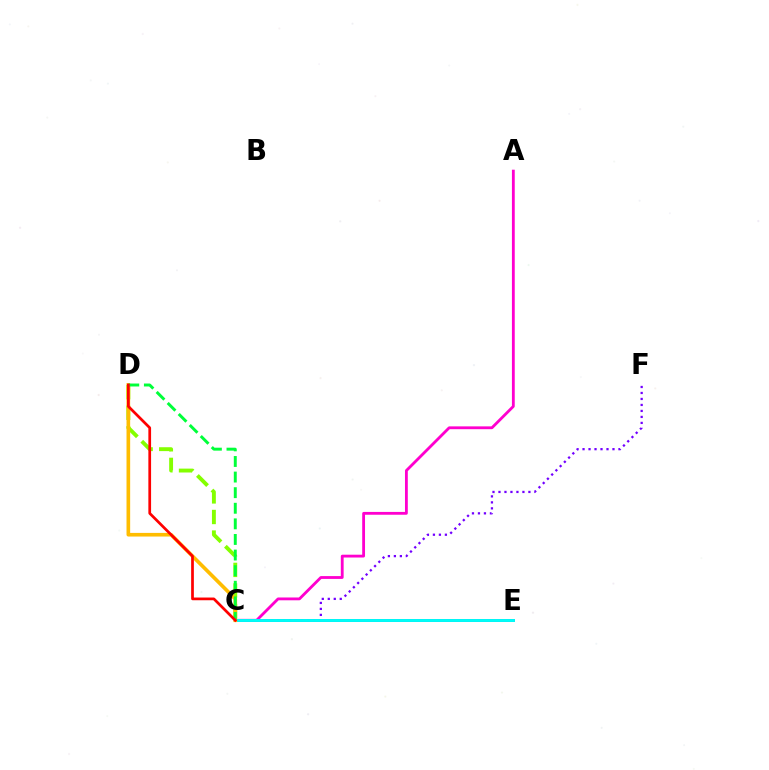{('C', 'F'): [{'color': '#7200ff', 'line_style': 'dotted', 'thickness': 1.63}], ('A', 'C'): [{'color': '#ff00cf', 'line_style': 'solid', 'thickness': 2.03}], ('C', 'E'): [{'color': '#004bff', 'line_style': 'solid', 'thickness': 1.91}, {'color': '#00fff6', 'line_style': 'solid', 'thickness': 2.07}], ('C', 'D'): [{'color': '#84ff00', 'line_style': 'dashed', 'thickness': 2.8}, {'color': '#ffbd00', 'line_style': 'solid', 'thickness': 2.62}, {'color': '#00ff39', 'line_style': 'dashed', 'thickness': 2.12}, {'color': '#ff0000', 'line_style': 'solid', 'thickness': 1.96}]}